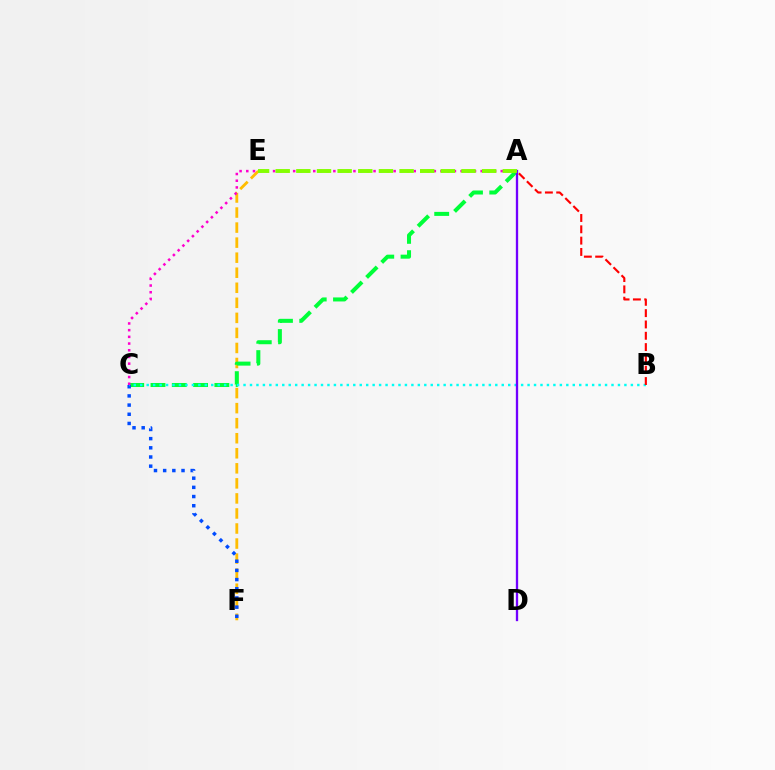{('E', 'F'): [{'color': '#ffbd00', 'line_style': 'dashed', 'thickness': 2.04}], ('A', 'C'): [{'color': '#00ff39', 'line_style': 'dashed', 'thickness': 2.89}, {'color': '#ff00cf', 'line_style': 'dotted', 'thickness': 1.82}], ('C', 'F'): [{'color': '#004bff', 'line_style': 'dotted', 'thickness': 2.49}], ('B', 'C'): [{'color': '#00fff6', 'line_style': 'dotted', 'thickness': 1.75}], ('A', 'D'): [{'color': '#7200ff', 'line_style': 'solid', 'thickness': 1.67}], ('A', 'E'): [{'color': '#84ff00', 'line_style': 'dashed', 'thickness': 2.8}], ('A', 'B'): [{'color': '#ff0000', 'line_style': 'dashed', 'thickness': 1.54}]}